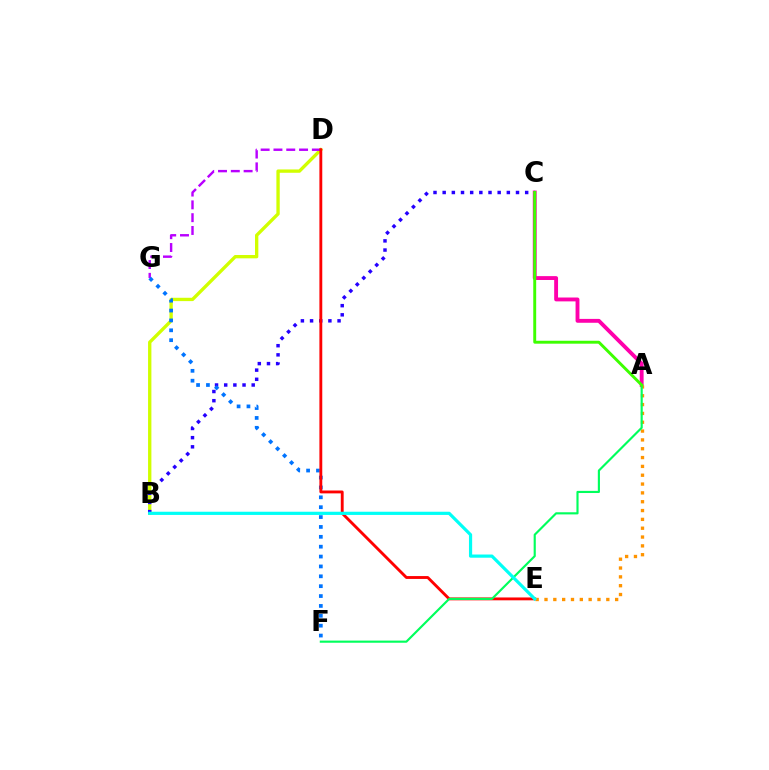{('A', 'C'): [{'color': '#ff00ac', 'line_style': 'solid', 'thickness': 2.79}, {'color': '#3dff00', 'line_style': 'solid', 'thickness': 2.1}], ('B', 'D'): [{'color': '#d1ff00', 'line_style': 'solid', 'thickness': 2.4}], ('B', 'C'): [{'color': '#2500ff', 'line_style': 'dotted', 'thickness': 2.49}], ('D', 'G'): [{'color': '#b900ff', 'line_style': 'dashed', 'thickness': 1.74}], ('F', 'G'): [{'color': '#0074ff', 'line_style': 'dotted', 'thickness': 2.68}], ('D', 'E'): [{'color': '#ff0000', 'line_style': 'solid', 'thickness': 2.06}], ('A', 'E'): [{'color': '#ff9400', 'line_style': 'dotted', 'thickness': 2.4}], ('A', 'F'): [{'color': '#00ff5c', 'line_style': 'solid', 'thickness': 1.55}], ('B', 'E'): [{'color': '#00fff6', 'line_style': 'solid', 'thickness': 2.3}]}